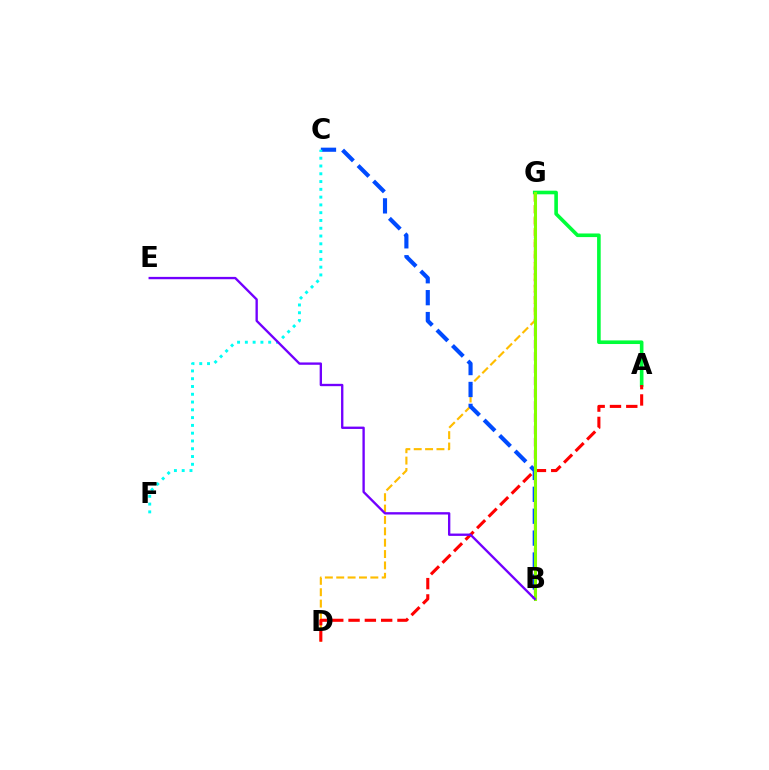{('B', 'G'): [{'color': '#ff00cf', 'line_style': 'dashed', 'thickness': 1.66}, {'color': '#84ff00', 'line_style': 'solid', 'thickness': 2.19}], ('A', 'G'): [{'color': '#00ff39', 'line_style': 'solid', 'thickness': 2.6}], ('D', 'G'): [{'color': '#ffbd00', 'line_style': 'dashed', 'thickness': 1.54}], ('B', 'C'): [{'color': '#004bff', 'line_style': 'dashed', 'thickness': 2.98}], ('A', 'D'): [{'color': '#ff0000', 'line_style': 'dashed', 'thickness': 2.22}], ('C', 'F'): [{'color': '#00fff6', 'line_style': 'dotted', 'thickness': 2.11}], ('B', 'E'): [{'color': '#7200ff', 'line_style': 'solid', 'thickness': 1.69}]}